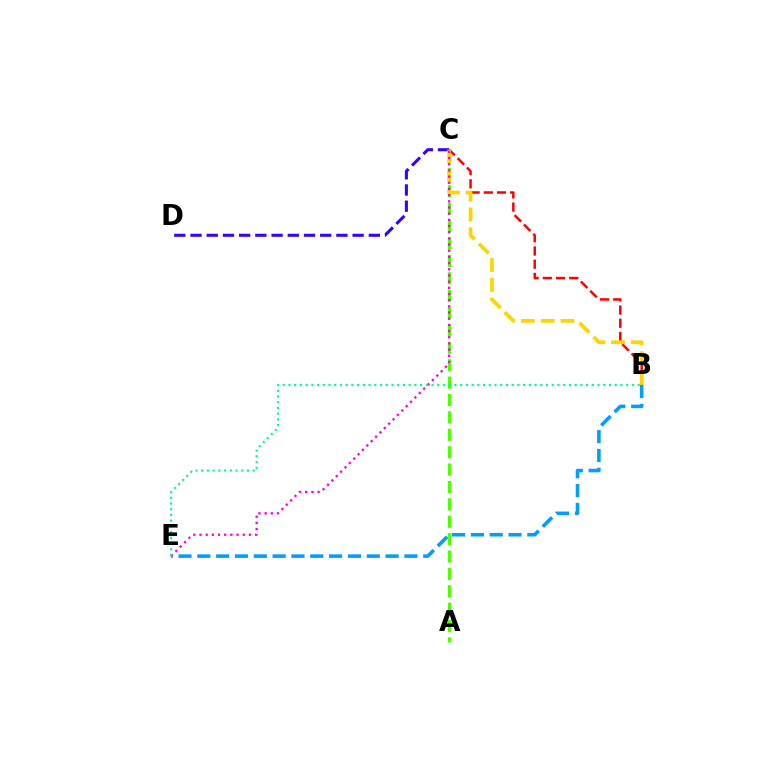{('B', 'E'): [{'color': '#009eff', 'line_style': 'dashed', 'thickness': 2.56}, {'color': '#00ff86', 'line_style': 'dotted', 'thickness': 1.56}], ('C', 'D'): [{'color': '#3700ff', 'line_style': 'dashed', 'thickness': 2.2}], ('A', 'C'): [{'color': '#4fff00', 'line_style': 'dashed', 'thickness': 2.36}], ('B', 'C'): [{'color': '#ff0000', 'line_style': 'dashed', 'thickness': 1.79}, {'color': '#ffd500', 'line_style': 'dashed', 'thickness': 2.69}], ('C', 'E'): [{'color': '#ff00ed', 'line_style': 'dotted', 'thickness': 1.68}]}